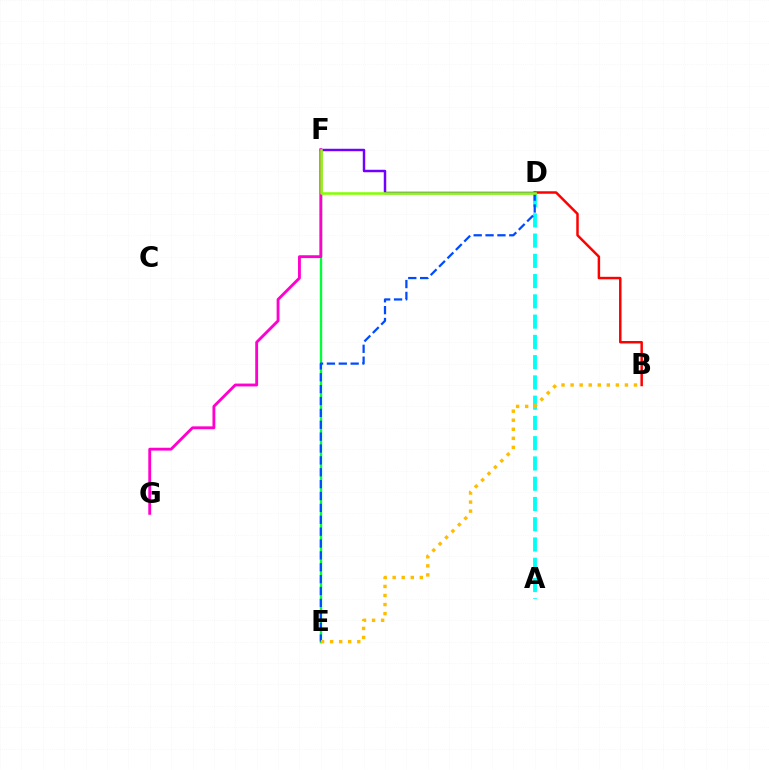{('E', 'F'): [{'color': '#00ff39', 'line_style': 'solid', 'thickness': 1.72}], ('D', 'F'): [{'color': '#7200ff', 'line_style': 'solid', 'thickness': 1.78}, {'color': '#84ff00', 'line_style': 'solid', 'thickness': 1.83}], ('B', 'D'): [{'color': '#ff0000', 'line_style': 'solid', 'thickness': 1.79}], ('A', 'D'): [{'color': '#00fff6', 'line_style': 'dashed', 'thickness': 2.75}], ('D', 'E'): [{'color': '#004bff', 'line_style': 'dashed', 'thickness': 1.61}], ('F', 'G'): [{'color': '#ff00cf', 'line_style': 'solid', 'thickness': 2.05}], ('B', 'E'): [{'color': '#ffbd00', 'line_style': 'dotted', 'thickness': 2.46}]}